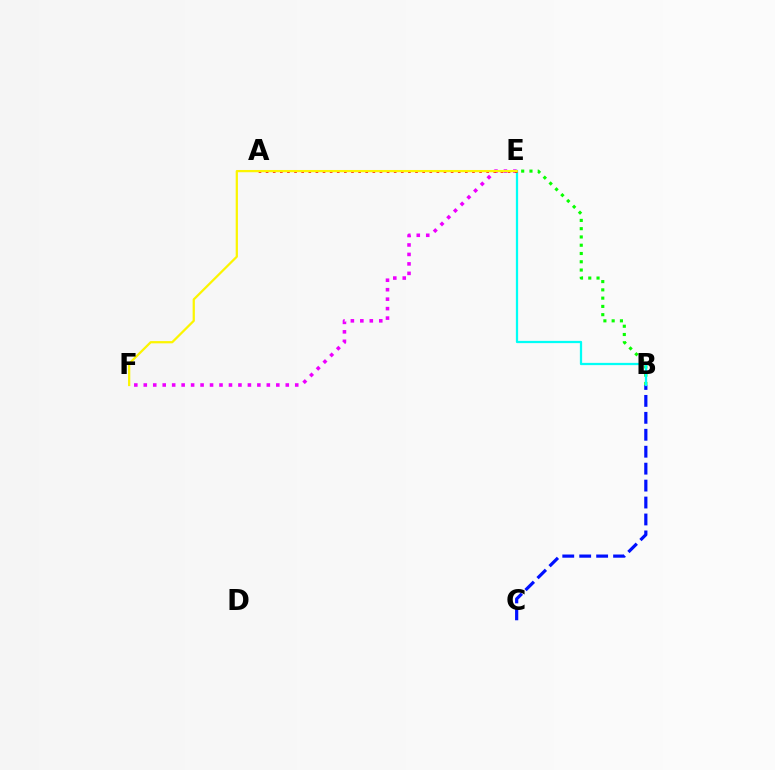{('B', 'E'): [{'color': '#08ff00', 'line_style': 'dotted', 'thickness': 2.25}, {'color': '#00fff6', 'line_style': 'solid', 'thickness': 1.63}], ('B', 'C'): [{'color': '#0010ff', 'line_style': 'dashed', 'thickness': 2.3}], ('E', 'F'): [{'color': '#ee00ff', 'line_style': 'dotted', 'thickness': 2.57}, {'color': '#fcf500', 'line_style': 'solid', 'thickness': 1.62}], ('A', 'E'): [{'color': '#ff0000', 'line_style': 'dotted', 'thickness': 1.93}]}